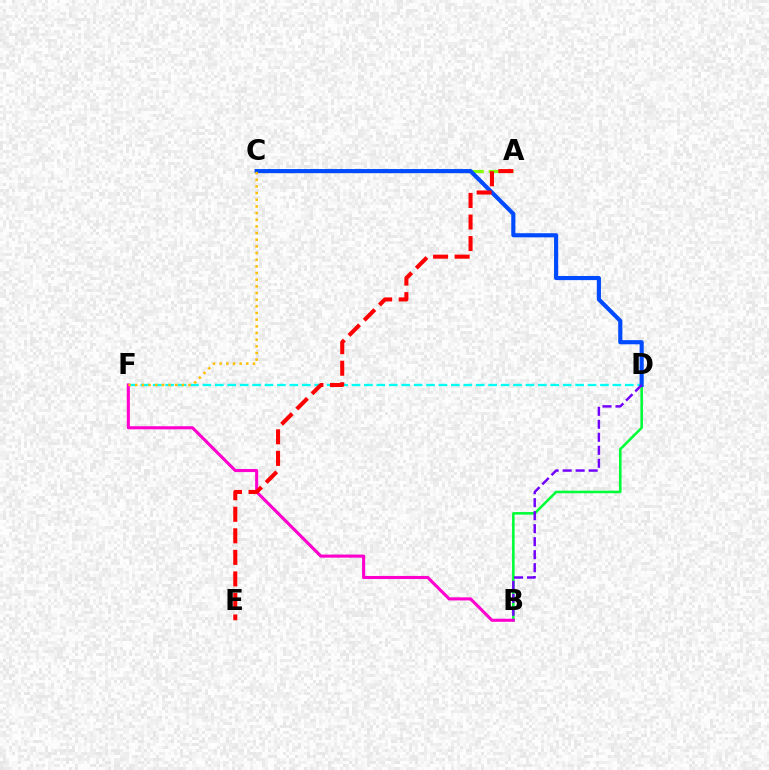{('D', 'F'): [{'color': '#00fff6', 'line_style': 'dashed', 'thickness': 1.69}], ('B', 'D'): [{'color': '#00ff39', 'line_style': 'solid', 'thickness': 1.85}, {'color': '#7200ff', 'line_style': 'dashed', 'thickness': 1.77}], ('A', 'C'): [{'color': '#84ff00', 'line_style': 'dashed', 'thickness': 2.24}], ('B', 'F'): [{'color': '#ff00cf', 'line_style': 'solid', 'thickness': 2.22}], ('C', 'D'): [{'color': '#004bff', 'line_style': 'solid', 'thickness': 2.97}], ('A', 'E'): [{'color': '#ff0000', 'line_style': 'dashed', 'thickness': 2.93}], ('C', 'F'): [{'color': '#ffbd00', 'line_style': 'dotted', 'thickness': 1.81}]}